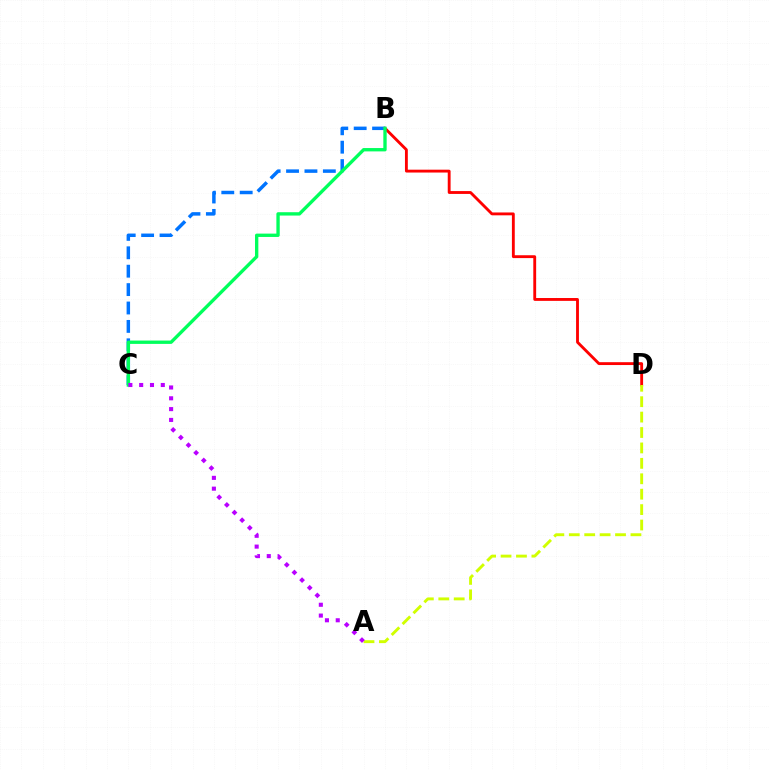{('B', 'D'): [{'color': '#ff0000', 'line_style': 'solid', 'thickness': 2.05}], ('B', 'C'): [{'color': '#0074ff', 'line_style': 'dashed', 'thickness': 2.5}, {'color': '#00ff5c', 'line_style': 'solid', 'thickness': 2.41}], ('A', 'D'): [{'color': '#d1ff00', 'line_style': 'dashed', 'thickness': 2.09}], ('A', 'C'): [{'color': '#b900ff', 'line_style': 'dotted', 'thickness': 2.94}]}